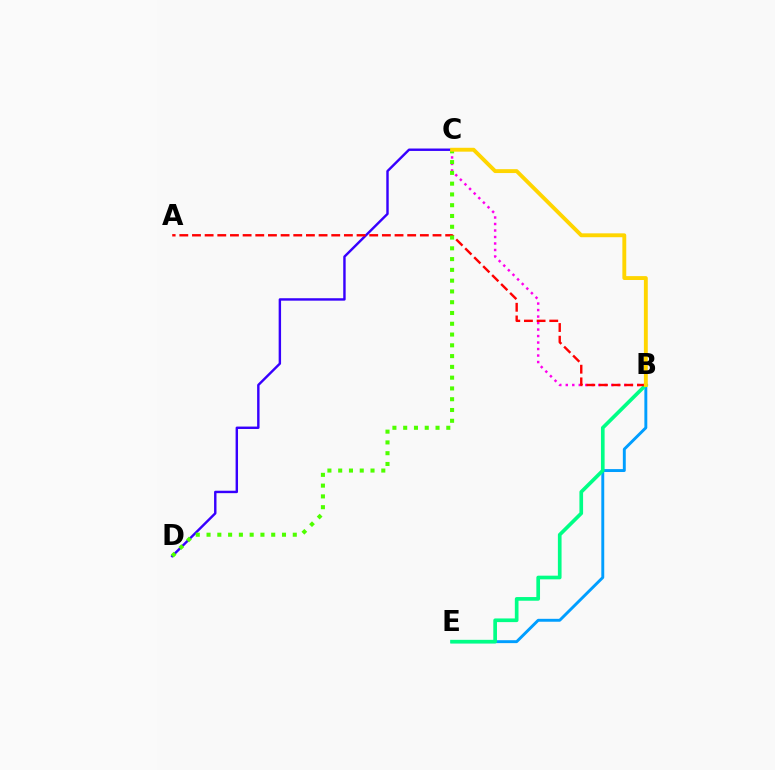{('B', 'E'): [{'color': '#009eff', 'line_style': 'solid', 'thickness': 2.1}, {'color': '#00ff86', 'line_style': 'solid', 'thickness': 2.64}], ('B', 'C'): [{'color': '#ff00ed', 'line_style': 'dotted', 'thickness': 1.77}, {'color': '#ffd500', 'line_style': 'solid', 'thickness': 2.8}], ('C', 'D'): [{'color': '#3700ff', 'line_style': 'solid', 'thickness': 1.74}, {'color': '#4fff00', 'line_style': 'dotted', 'thickness': 2.93}], ('A', 'B'): [{'color': '#ff0000', 'line_style': 'dashed', 'thickness': 1.72}]}